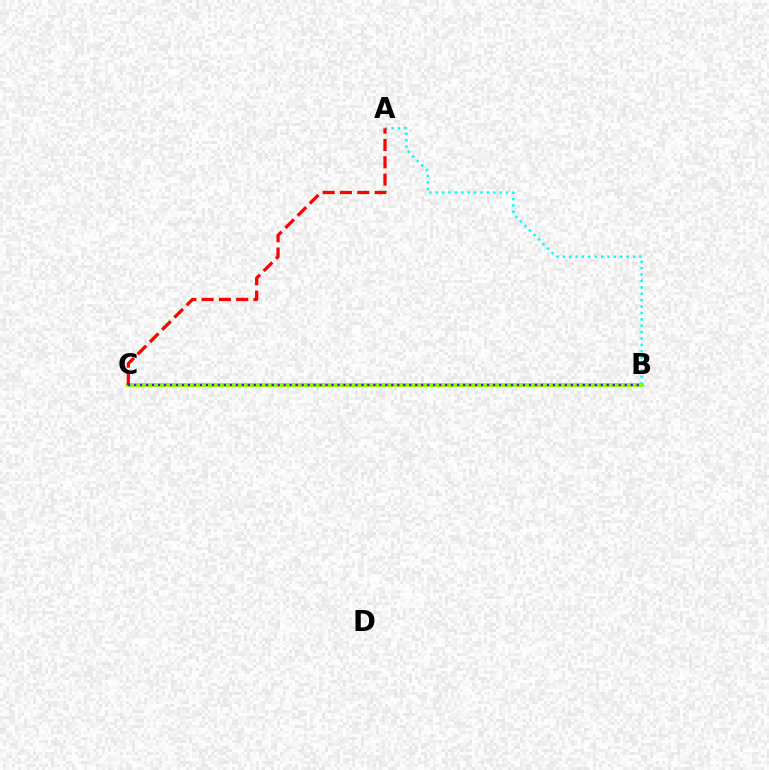{('A', 'B'): [{'color': '#00fff6', 'line_style': 'dotted', 'thickness': 1.74}], ('B', 'C'): [{'color': '#84ff00', 'line_style': 'solid', 'thickness': 2.86}, {'color': '#7200ff', 'line_style': 'dotted', 'thickness': 1.63}], ('A', 'C'): [{'color': '#ff0000', 'line_style': 'dashed', 'thickness': 2.35}]}